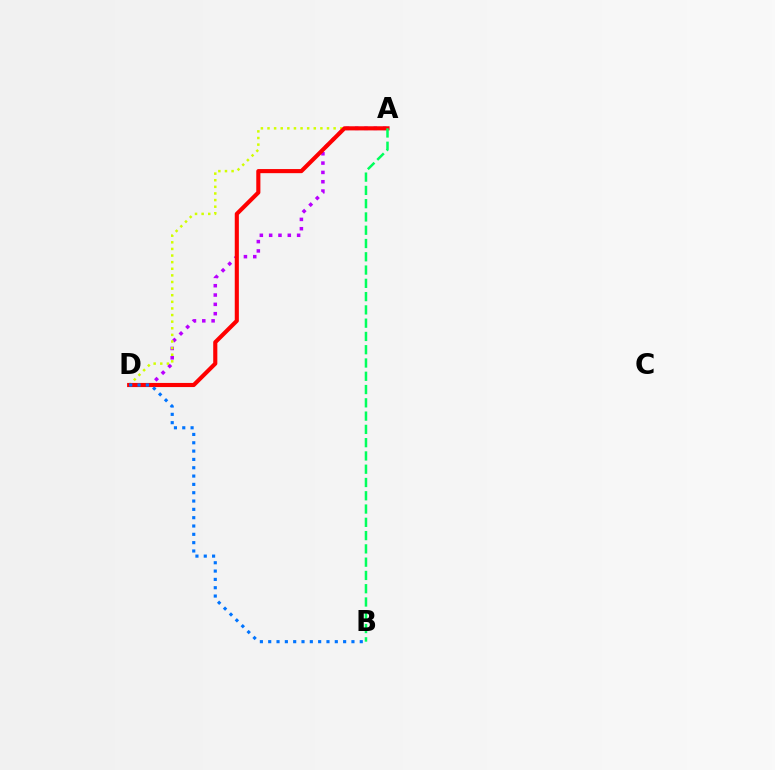{('A', 'D'): [{'color': '#b900ff', 'line_style': 'dotted', 'thickness': 2.53}, {'color': '#d1ff00', 'line_style': 'dotted', 'thickness': 1.8}, {'color': '#ff0000', 'line_style': 'solid', 'thickness': 2.96}], ('B', 'D'): [{'color': '#0074ff', 'line_style': 'dotted', 'thickness': 2.26}], ('A', 'B'): [{'color': '#00ff5c', 'line_style': 'dashed', 'thickness': 1.8}]}